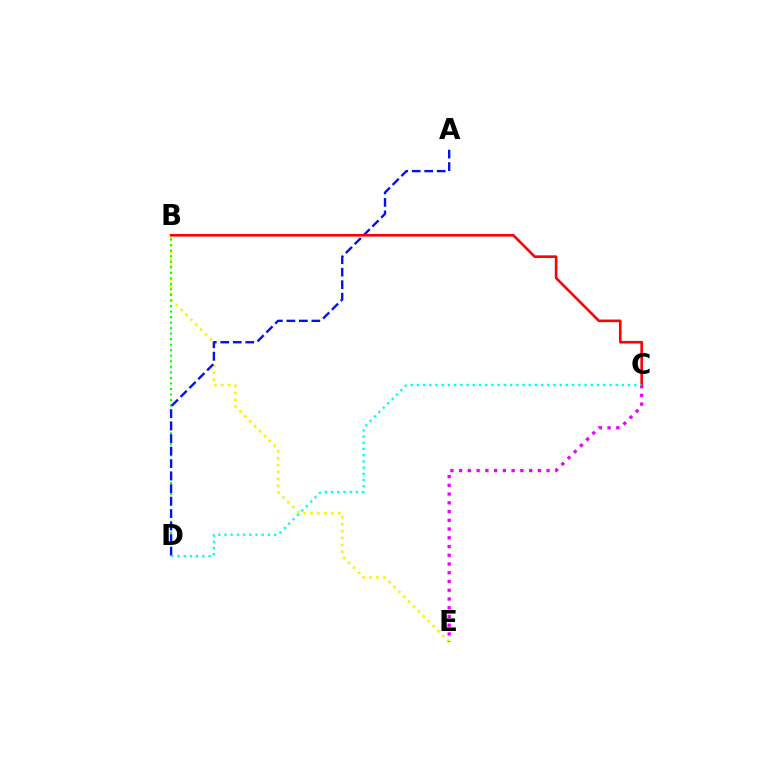{('B', 'E'): [{'color': '#fcf500', 'line_style': 'dotted', 'thickness': 1.88}], ('B', 'D'): [{'color': '#08ff00', 'line_style': 'dotted', 'thickness': 1.5}], ('A', 'D'): [{'color': '#0010ff', 'line_style': 'dashed', 'thickness': 1.7}], ('C', 'E'): [{'color': '#ee00ff', 'line_style': 'dotted', 'thickness': 2.38}], ('B', 'C'): [{'color': '#ff0000', 'line_style': 'solid', 'thickness': 1.88}], ('C', 'D'): [{'color': '#00fff6', 'line_style': 'dotted', 'thickness': 1.69}]}